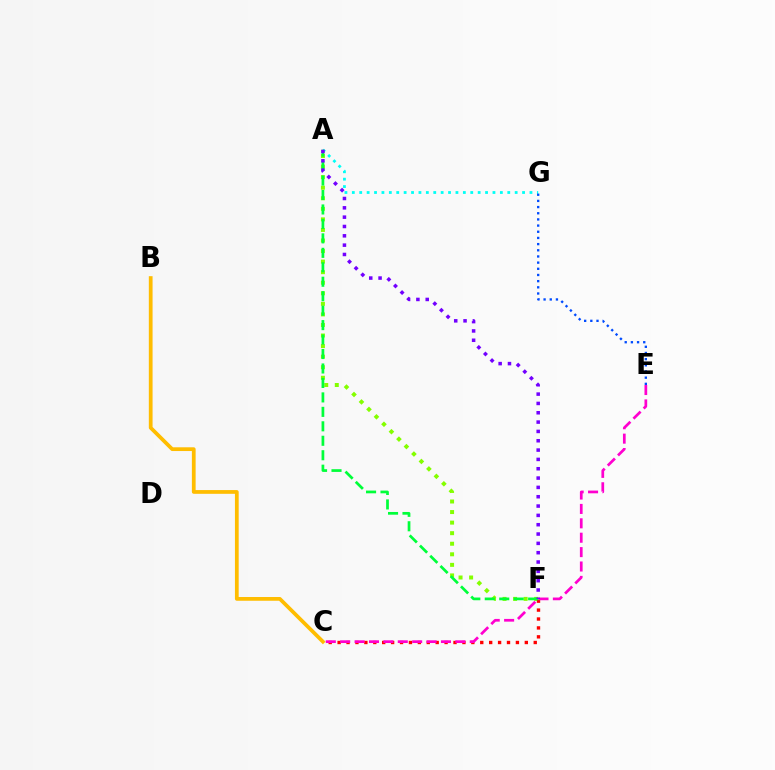{('A', 'G'): [{'color': '#00fff6', 'line_style': 'dotted', 'thickness': 2.01}], ('A', 'F'): [{'color': '#84ff00', 'line_style': 'dotted', 'thickness': 2.87}, {'color': '#00ff39', 'line_style': 'dashed', 'thickness': 1.96}, {'color': '#7200ff', 'line_style': 'dotted', 'thickness': 2.53}], ('B', 'C'): [{'color': '#ffbd00', 'line_style': 'solid', 'thickness': 2.7}], ('C', 'F'): [{'color': '#ff0000', 'line_style': 'dotted', 'thickness': 2.42}], ('C', 'E'): [{'color': '#ff00cf', 'line_style': 'dashed', 'thickness': 1.96}], ('E', 'G'): [{'color': '#004bff', 'line_style': 'dotted', 'thickness': 1.68}]}